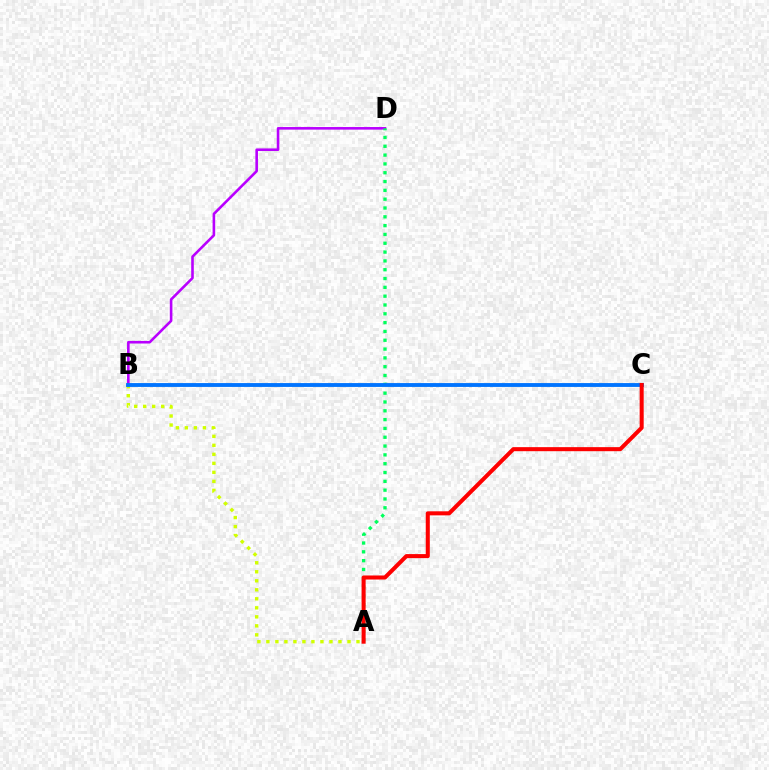{('A', 'B'): [{'color': '#d1ff00', 'line_style': 'dotted', 'thickness': 2.45}], ('B', 'D'): [{'color': '#b900ff', 'line_style': 'solid', 'thickness': 1.87}], ('A', 'D'): [{'color': '#00ff5c', 'line_style': 'dotted', 'thickness': 2.4}], ('B', 'C'): [{'color': '#0074ff', 'line_style': 'solid', 'thickness': 2.77}], ('A', 'C'): [{'color': '#ff0000', 'line_style': 'solid', 'thickness': 2.91}]}